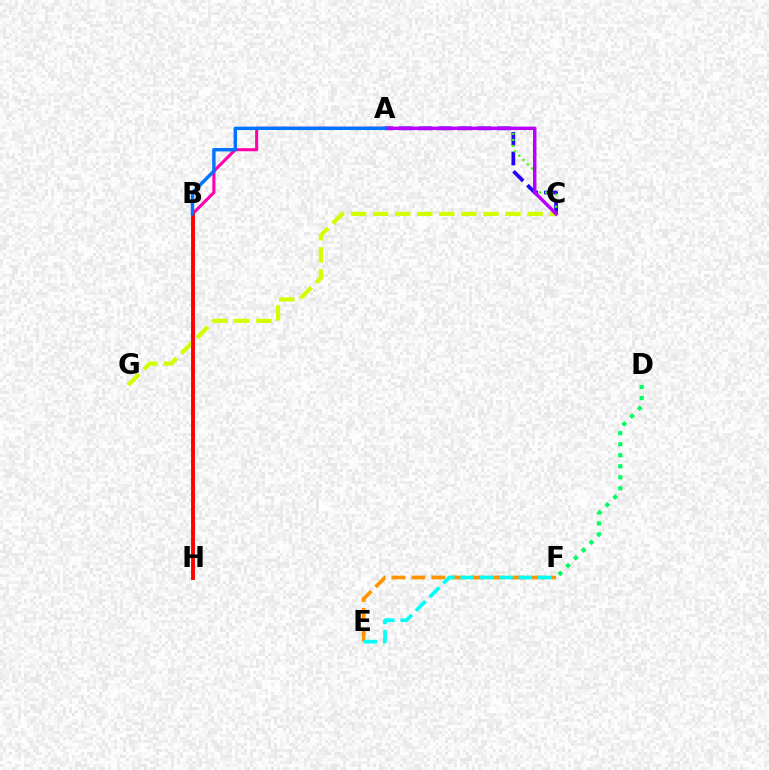{('C', 'G'): [{'color': '#d1ff00', 'line_style': 'dashed', 'thickness': 3.0}], ('E', 'F'): [{'color': '#ff9400', 'line_style': 'dashed', 'thickness': 2.7}, {'color': '#00fff6', 'line_style': 'dashed', 'thickness': 2.64}], ('A', 'B'): [{'color': '#ff00ac', 'line_style': 'solid', 'thickness': 2.21}, {'color': '#0074ff', 'line_style': 'solid', 'thickness': 2.45}], ('B', 'H'): [{'color': '#ff0000', 'line_style': 'solid', 'thickness': 2.79}], ('A', 'C'): [{'color': '#2500ff', 'line_style': 'dashed', 'thickness': 2.68}, {'color': '#3dff00', 'line_style': 'dotted', 'thickness': 1.65}, {'color': '#b900ff', 'line_style': 'solid', 'thickness': 2.47}], ('D', 'F'): [{'color': '#00ff5c', 'line_style': 'dotted', 'thickness': 2.99}]}